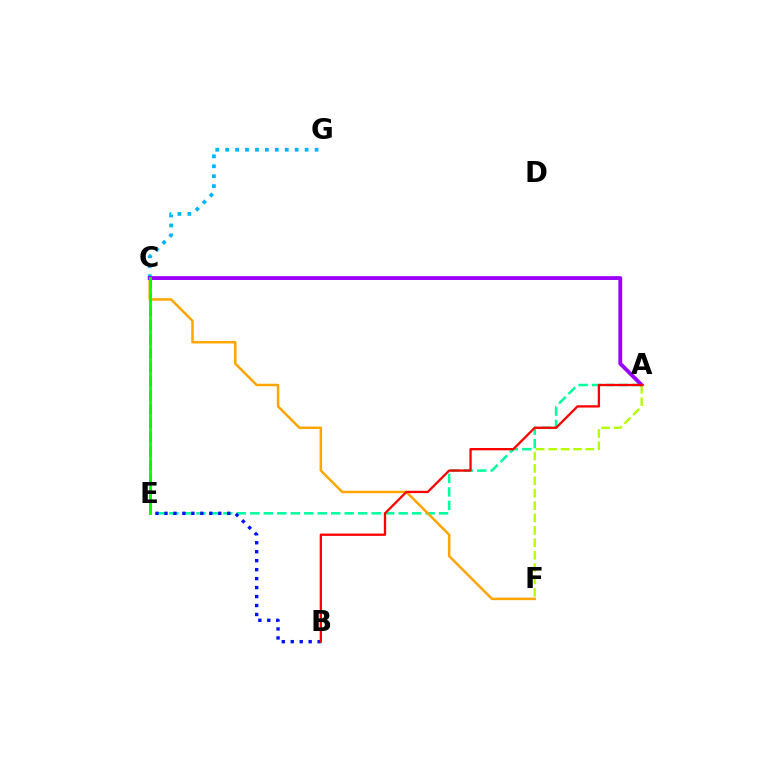{('C', 'G'): [{'color': '#00b5ff', 'line_style': 'dotted', 'thickness': 2.7}], ('C', 'E'): [{'color': '#ff00bd', 'line_style': 'dashed', 'thickness': 1.9}, {'color': '#08ff00', 'line_style': 'solid', 'thickness': 2.01}], ('A', 'E'): [{'color': '#00ff9d', 'line_style': 'dashed', 'thickness': 1.83}], ('C', 'F'): [{'color': '#ffa500', 'line_style': 'solid', 'thickness': 1.8}], ('A', 'C'): [{'color': '#9b00ff', 'line_style': 'solid', 'thickness': 2.77}], ('A', 'F'): [{'color': '#b3ff00', 'line_style': 'dashed', 'thickness': 1.68}], ('B', 'E'): [{'color': '#0010ff', 'line_style': 'dotted', 'thickness': 2.44}], ('A', 'B'): [{'color': '#ff0000', 'line_style': 'solid', 'thickness': 1.66}]}